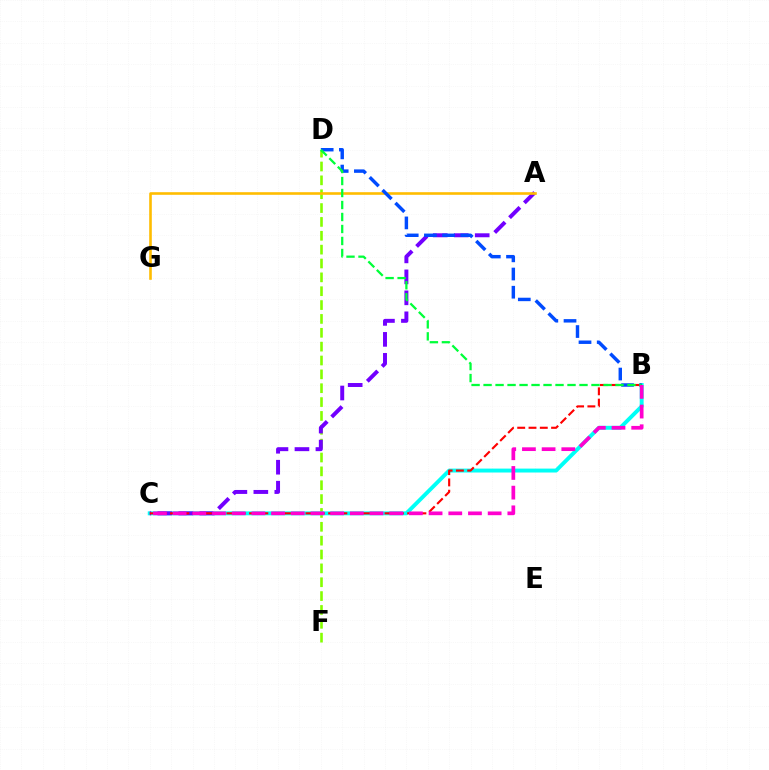{('D', 'F'): [{'color': '#84ff00', 'line_style': 'dashed', 'thickness': 1.88}], ('B', 'C'): [{'color': '#00fff6', 'line_style': 'solid', 'thickness': 2.82}, {'color': '#ff0000', 'line_style': 'dashed', 'thickness': 1.53}, {'color': '#ff00cf', 'line_style': 'dashed', 'thickness': 2.67}], ('A', 'C'): [{'color': '#7200ff', 'line_style': 'dashed', 'thickness': 2.85}], ('A', 'G'): [{'color': '#ffbd00', 'line_style': 'solid', 'thickness': 1.88}], ('B', 'D'): [{'color': '#004bff', 'line_style': 'dashed', 'thickness': 2.47}, {'color': '#00ff39', 'line_style': 'dashed', 'thickness': 1.63}]}